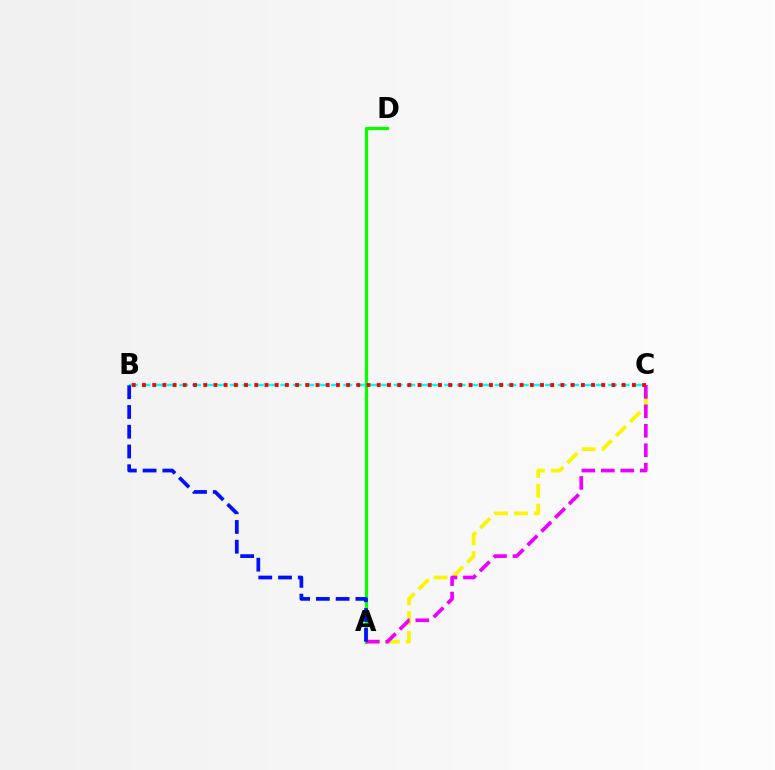{('B', 'C'): [{'color': '#00fff6', 'line_style': 'dashed', 'thickness': 1.71}, {'color': '#ff0000', 'line_style': 'dotted', 'thickness': 2.77}], ('A', 'D'): [{'color': '#08ff00', 'line_style': 'solid', 'thickness': 2.32}], ('A', 'C'): [{'color': '#fcf500', 'line_style': 'dashed', 'thickness': 2.7}, {'color': '#ee00ff', 'line_style': 'dashed', 'thickness': 2.64}], ('A', 'B'): [{'color': '#0010ff', 'line_style': 'dashed', 'thickness': 2.68}]}